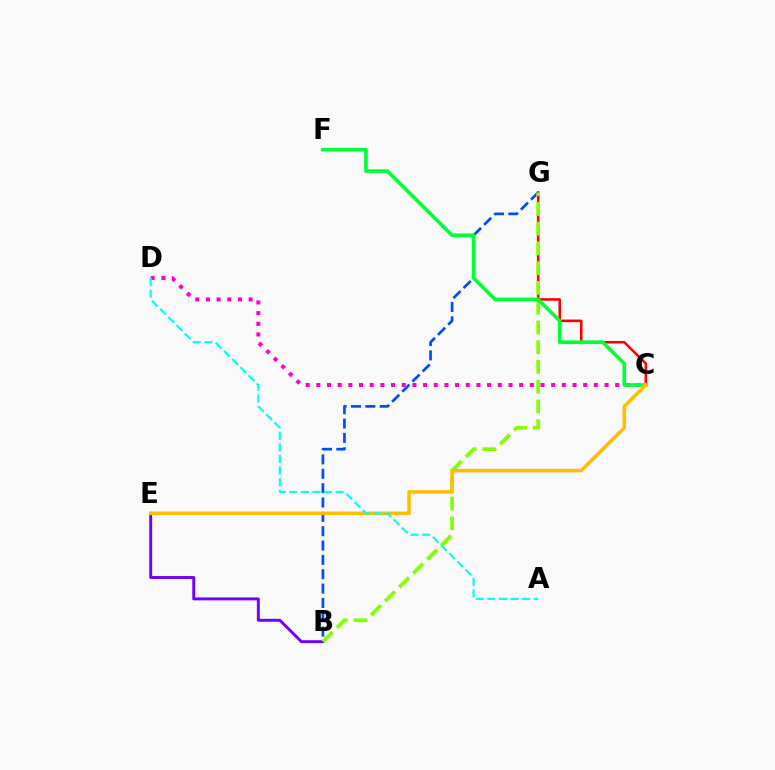{('C', 'G'): [{'color': '#ff0000', 'line_style': 'solid', 'thickness': 1.84}], ('B', 'G'): [{'color': '#004bff', 'line_style': 'dashed', 'thickness': 1.95}, {'color': '#84ff00', 'line_style': 'dashed', 'thickness': 2.68}], ('B', 'E'): [{'color': '#7200ff', 'line_style': 'solid', 'thickness': 2.11}], ('C', 'D'): [{'color': '#ff00cf', 'line_style': 'dotted', 'thickness': 2.9}], ('C', 'F'): [{'color': '#00ff39', 'line_style': 'solid', 'thickness': 2.63}], ('C', 'E'): [{'color': '#ffbd00', 'line_style': 'solid', 'thickness': 2.55}], ('A', 'D'): [{'color': '#00fff6', 'line_style': 'dashed', 'thickness': 1.57}]}